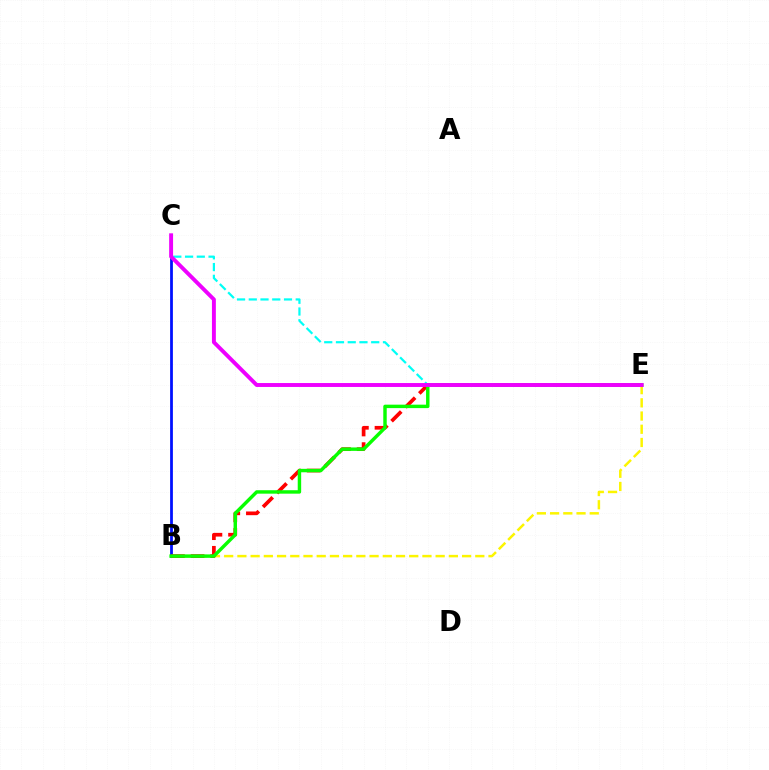{('B', 'C'): [{'color': '#0010ff', 'line_style': 'solid', 'thickness': 2.0}], ('C', 'E'): [{'color': '#00fff6', 'line_style': 'dashed', 'thickness': 1.6}, {'color': '#ee00ff', 'line_style': 'solid', 'thickness': 2.82}], ('B', 'E'): [{'color': '#fcf500', 'line_style': 'dashed', 'thickness': 1.8}, {'color': '#ff0000', 'line_style': 'dashed', 'thickness': 2.67}, {'color': '#08ff00', 'line_style': 'solid', 'thickness': 2.48}]}